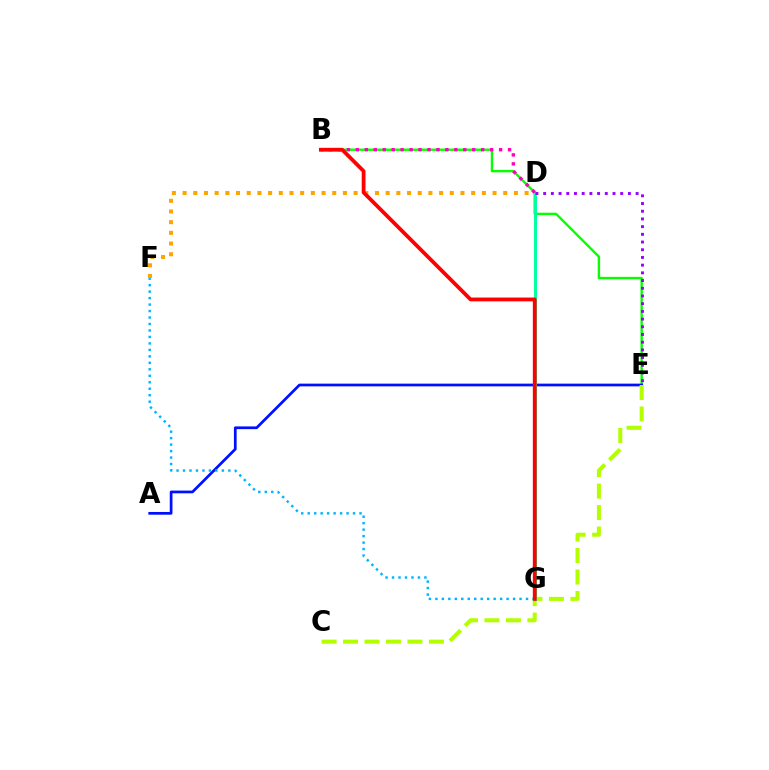{('B', 'E'): [{'color': '#08ff00', 'line_style': 'solid', 'thickness': 1.72}], ('A', 'E'): [{'color': '#0010ff', 'line_style': 'solid', 'thickness': 1.96}], ('F', 'G'): [{'color': '#00b5ff', 'line_style': 'dotted', 'thickness': 1.76}], ('C', 'E'): [{'color': '#b3ff00', 'line_style': 'dashed', 'thickness': 2.92}], ('D', 'G'): [{'color': '#00ff9d', 'line_style': 'solid', 'thickness': 2.13}], ('B', 'D'): [{'color': '#ff00bd', 'line_style': 'dotted', 'thickness': 2.43}], ('D', 'F'): [{'color': '#ffa500', 'line_style': 'dotted', 'thickness': 2.9}], ('D', 'E'): [{'color': '#9b00ff', 'line_style': 'dotted', 'thickness': 2.09}], ('B', 'G'): [{'color': '#ff0000', 'line_style': 'solid', 'thickness': 2.73}]}